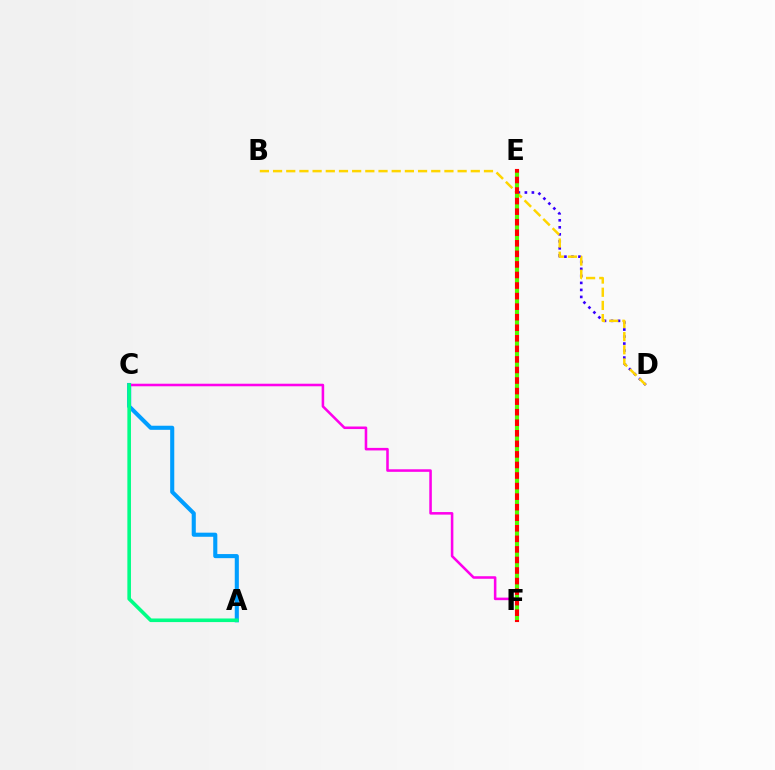{('D', 'E'): [{'color': '#3700ff', 'line_style': 'dotted', 'thickness': 1.9}], ('A', 'C'): [{'color': '#009eff', 'line_style': 'solid', 'thickness': 2.95}, {'color': '#00ff86', 'line_style': 'solid', 'thickness': 2.59}], ('C', 'F'): [{'color': '#ff00ed', 'line_style': 'solid', 'thickness': 1.84}], ('B', 'D'): [{'color': '#ffd500', 'line_style': 'dashed', 'thickness': 1.79}], ('E', 'F'): [{'color': '#ff0000', 'line_style': 'solid', 'thickness': 2.96}, {'color': '#4fff00', 'line_style': 'dotted', 'thickness': 2.87}]}